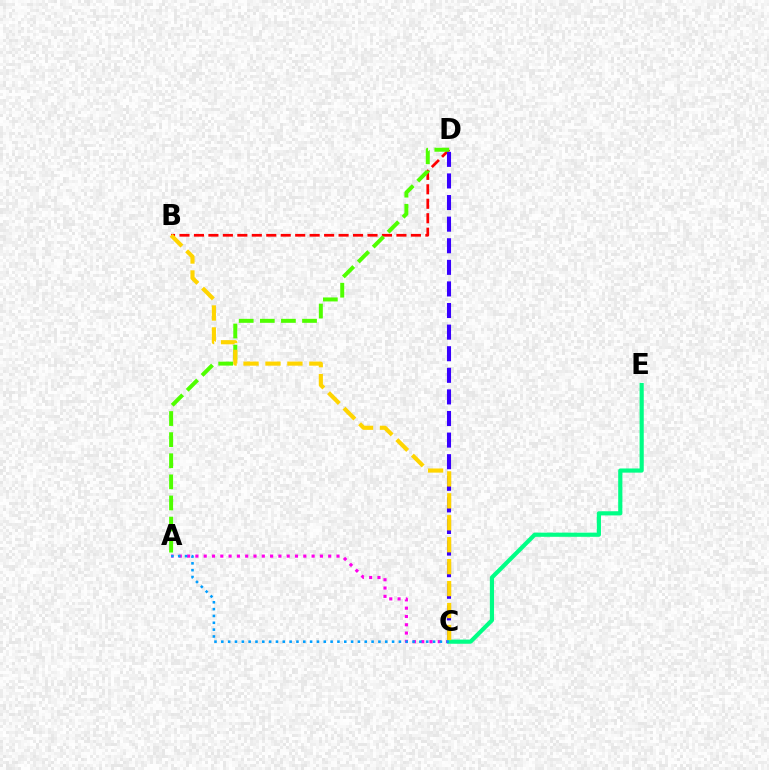{('B', 'D'): [{'color': '#ff0000', 'line_style': 'dashed', 'thickness': 1.96}], ('C', 'D'): [{'color': '#3700ff', 'line_style': 'dashed', 'thickness': 2.93}], ('A', 'D'): [{'color': '#4fff00', 'line_style': 'dashed', 'thickness': 2.87}], ('A', 'C'): [{'color': '#ff00ed', 'line_style': 'dotted', 'thickness': 2.26}, {'color': '#009eff', 'line_style': 'dotted', 'thickness': 1.86}], ('C', 'E'): [{'color': '#00ff86', 'line_style': 'solid', 'thickness': 3.0}], ('B', 'C'): [{'color': '#ffd500', 'line_style': 'dashed', 'thickness': 2.98}]}